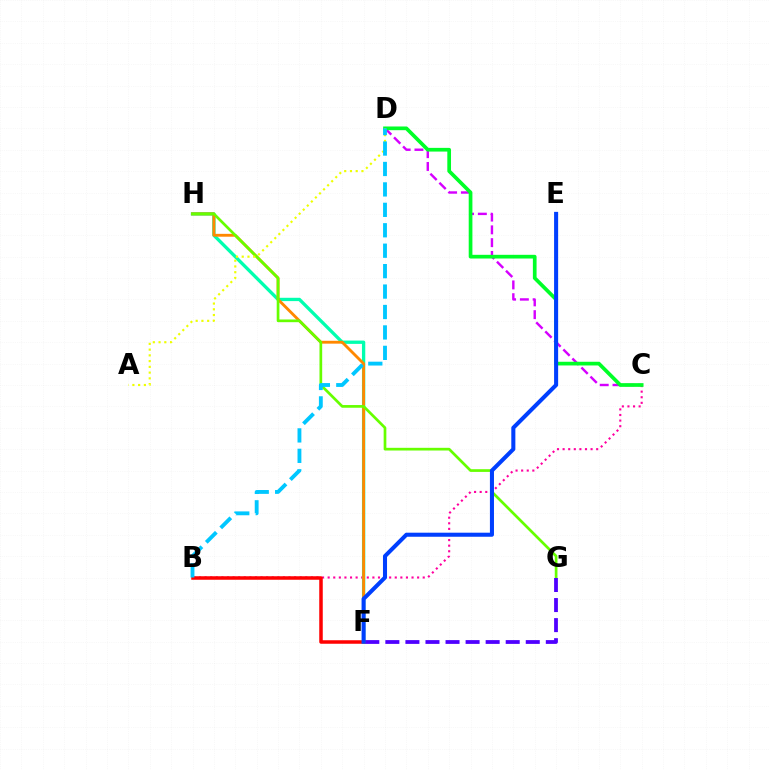{('B', 'C'): [{'color': '#ff00a0', 'line_style': 'dotted', 'thickness': 1.52}], ('B', 'F'): [{'color': '#ff0000', 'line_style': 'solid', 'thickness': 2.53}], ('F', 'H'): [{'color': '#00ffaf', 'line_style': 'solid', 'thickness': 2.39}, {'color': '#ff8800', 'line_style': 'solid', 'thickness': 2.06}], ('G', 'H'): [{'color': '#66ff00', 'line_style': 'solid', 'thickness': 1.95}], ('C', 'D'): [{'color': '#d600ff', 'line_style': 'dashed', 'thickness': 1.74}, {'color': '#00ff27', 'line_style': 'solid', 'thickness': 2.66}], ('F', 'G'): [{'color': '#4f00ff', 'line_style': 'dashed', 'thickness': 2.72}], ('E', 'F'): [{'color': '#003fff', 'line_style': 'solid', 'thickness': 2.92}], ('A', 'D'): [{'color': '#eeff00', 'line_style': 'dotted', 'thickness': 1.56}], ('B', 'D'): [{'color': '#00c7ff', 'line_style': 'dashed', 'thickness': 2.78}]}